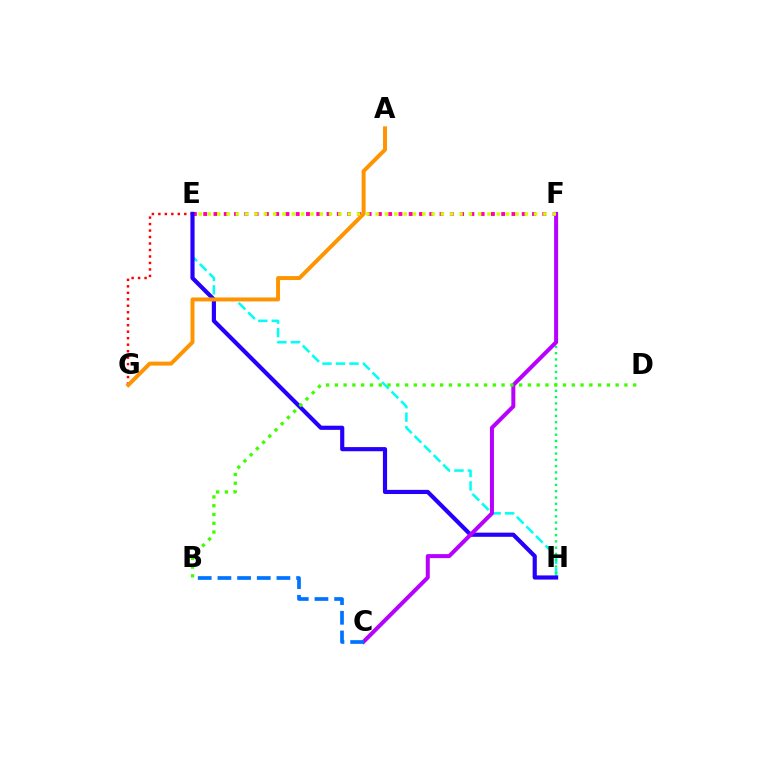{('E', 'H'): [{'color': '#00fff6', 'line_style': 'dashed', 'thickness': 1.83}, {'color': '#2500ff', 'line_style': 'solid', 'thickness': 2.99}], ('E', 'F'): [{'color': '#ff00ac', 'line_style': 'dotted', 'thickness': 2.79}, {'color': '#d1ff00', 'line_style': 'dotted', 'thickness': 2.53}], ('E', 'G'): [{'color': '#ff0000', 'line_style': 'dotted', 'thickness': 1.76}], ('F', 'H'): [{'color': '#00ff5c', 'line_style': 'dotted', 'thickness': 1.7}], ('C', 'F'): [{'color': '#b900ff', 'line_style': 'solid', 'thickness': 2.88}], ('A', 'G'): [{'color': '#ff9400', 'line_style': 'solid', 'thickness': 2.85}], ('B', 'C'): [{'color': '#0074ff', 'line_style': 'dashed', 'thickness': 2.67}], ('B', 'D'): [{'color': '#3dff00', 'line_style': 'dotted', 'thickness': 2.38}]}